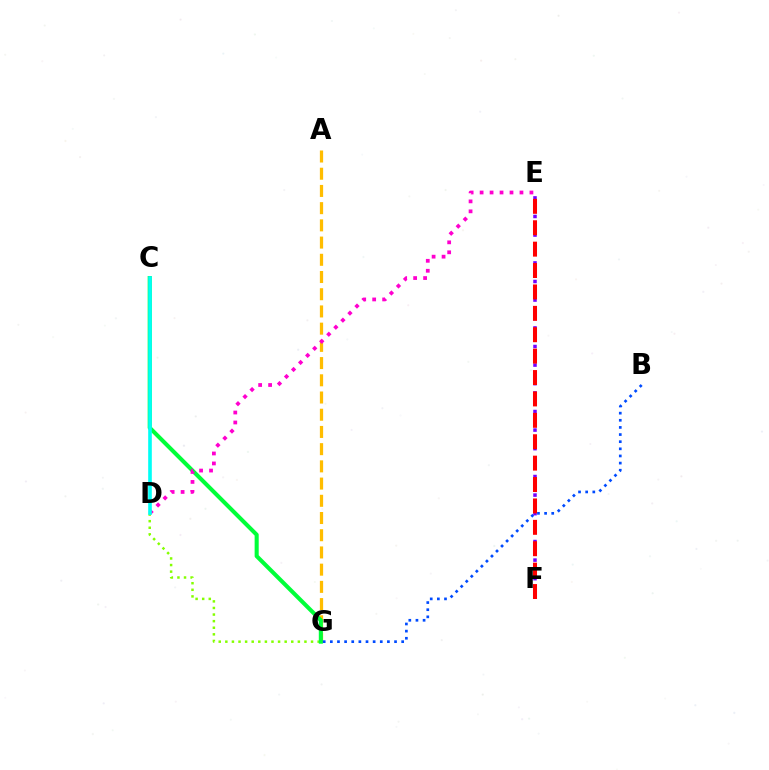{('A', 'G'): [{'color': '#ffbd00', 'line_style': 'dashed', 'thickness': 2.34}], ('D', 'G'): [{'color': '#84ff00', 'line_style': 'dotted', 'thickness': 1.79}], ('C', 'G'): [{'color': '#00ff39', 'line_style': 'solid', 'thickness': 2.93}], ('B', 'G'): [{'color': '#004bff', 'line_style': 'dotted', 'thickness': 1.94}], ('D', 'E'): [{'color': '#ff00cf', 'line_style': 'dotted', 'thickness': 2.71}], ('C', 'D'): [{'color': '#00fff6', 'line_style': 'solid', 'thickness': 2.61}], ('E', 'F'): [{'color': '#7200ff', 'line_style': 'dotted', 'thickness': 2.52}, {'color': '#ff0000', 'line_style': 'dashed', 'thickness': 2.91}]}